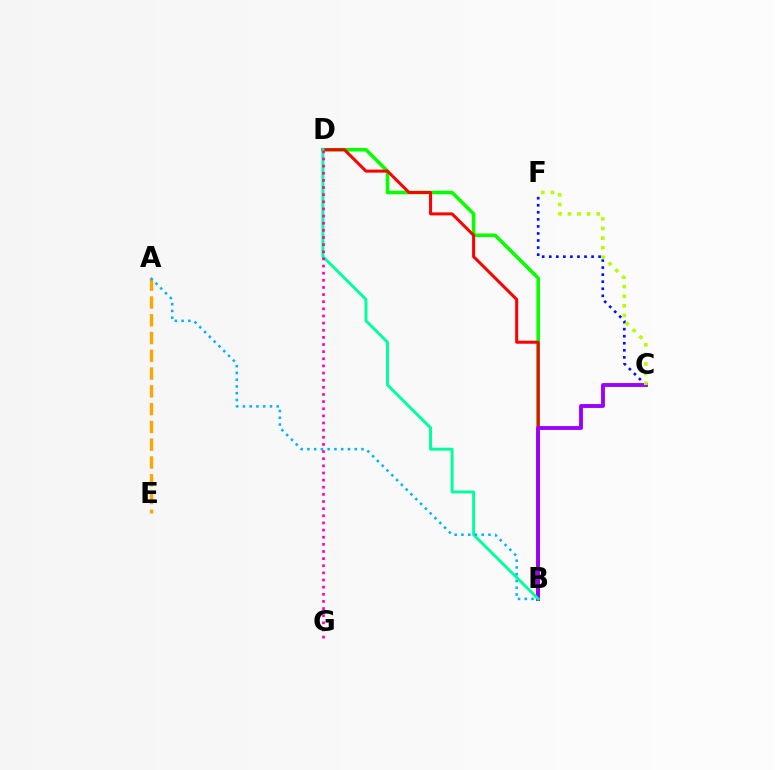{('C', 'F'): [{'color': '#0010ff', 'line_style': 'dotted', 'thickness': 1.92}, {'color': '#b3ff00', 'line_style': 'dotted', 'thickness': 2.61}], ('B', 'D'): [{'color': '#08ff00', 'line_style': 'solid', 'thickness': 2.57}, {'color': '#ff0000', 'line_style': 'solid', 'thickness': 2.18}, {'color': '#00ff9d', 'line_style': 'solid', 'thickness': 2.11}], ('B', 'C'): [{'color': '#9b00ff', 'line_style': 'solid', 'thickness': 2.78}], ('A', 'E'): [{'color': '#ffa500', 'line_style': 'dashed', 'thickness': 2.42}], ('A', 'B'): [{'color': '#00b5ff', 'line_style': 'dotted', 'thickness': 1.84}], ('D', 'G'): [{'color': '#ff00bd', 'line_style': 'dotted', 'thickness': 1.94}]}